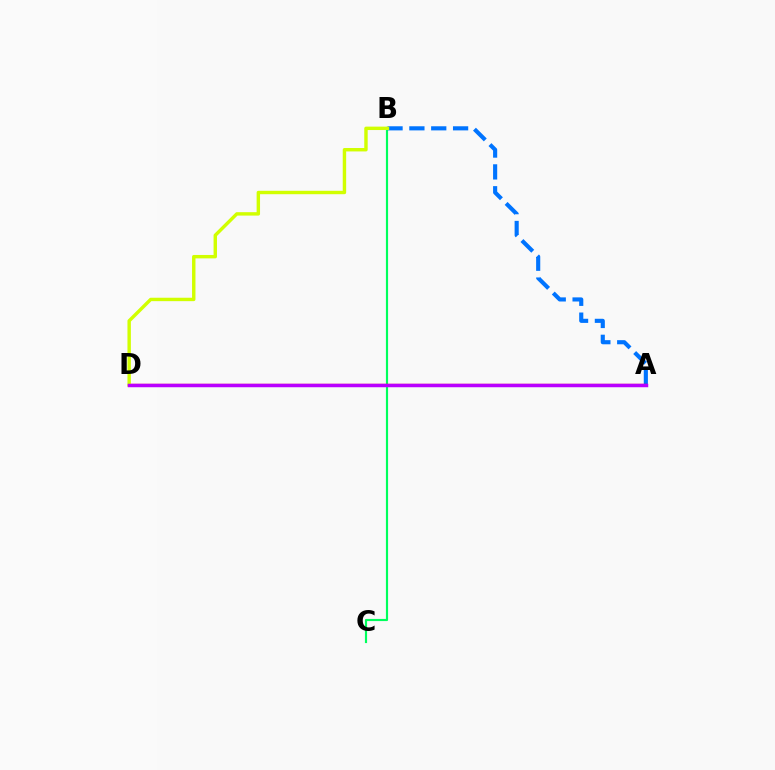{('B', 'C'): [{'color': '#00ff5c', 'line_style': 'solid', 'thickness': 1.56}], ('A', 'B'): [{'color': '#0074ff', 'line_style': 'dashed', 'thickness': 2.97}], ('A', 'D'): [{'color': '#ff0000', 'line_style': 'solid', 'thickness': 1.64}, {'color': '#b900ff', 'line_style': 'solid', 'thickness': 2.5}], ('B', 'D'): [{'color': '#d1ff00', 'line_style': 'solid', 'thickness': 2.46}]}